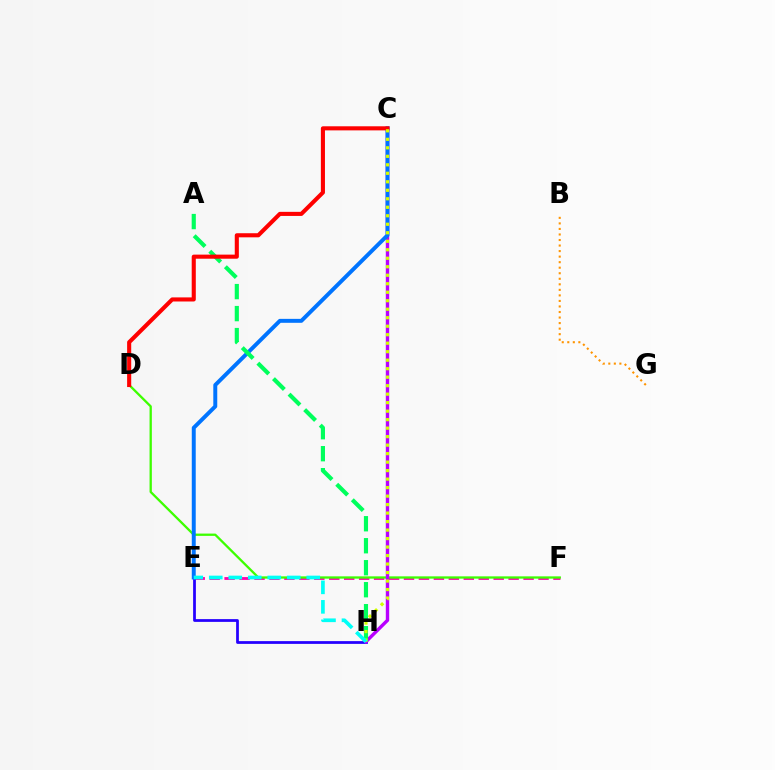{('B', 'G'): [{'color': '#ff9400', 'line_style': 'dotted', 'thickness': 1.5}], ('E', 'F'): [{'color': '#ff00ac', 'line_style': 'dashed', 'thickness': 2.03}], ('D', 'F'): [{'color': '#3dff00', 'line_style': 'solid', 'thickness': 1.65}], ('E', 'H'): [{'color': '#2500ff', 'line_style': 'solid', 'thickness': 1.99}, {'color': '#00fff6', 'line_style': 'dashed', 'thickness': 2.65}], ('C', 'H'): [{'color': '#b900ff', 'line_style': 'solid', 'thickness': 2.45}, {'color': '#d1ff00', 'line_style': 'dotted', 'thickness': 2.31}], ('C', 'E'): [{'color': '#0074ff', 'line_style': 'solid', 'thickness': 2.84}], ('A', 'H'): [{'color': '#00ff5c', 'line_style': 'dashed', 'thickness': 2.99}], ('C', 'D'): [{'color': '#ff0000', 'line_style': 'solid', 'thickness': 2.95}]}